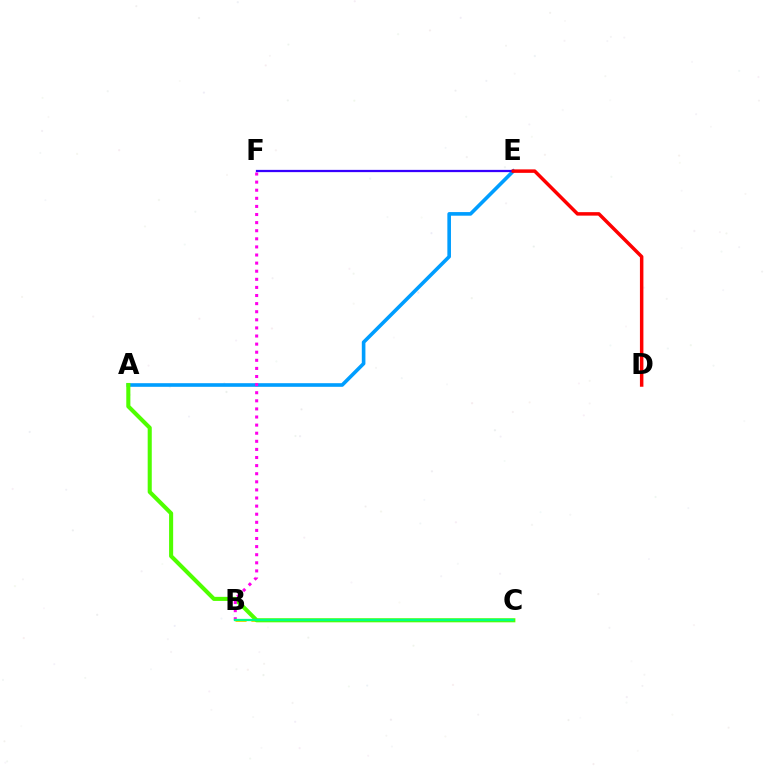{('A', 'E'): [{'color': '#009eff', 'line_style': 'solid', 'thickness': 2.6}], ('B', 'C'): [{'color': '#ffd500', 'line_style': 'dashed', 'thickness': 2.16}, {'color': '#00ff86', 'line_style': 'solid', 'thickness': 1.66}], ('A', 'C'): [{'color': '#4fff00', 'line_style': 'solid', 'thickness': 2.94}], ('B', 'F'): [{'color': '#ff00ed', 'line_style': 'dotted', 'thickness': 2.2}], ('E', 'F'): [{'color': '#3700ff', 'line_style': 'solid', 'thickness': 1.62}], ('D', 'E'): [{'color': '#ff0000', 'line_style': 'solid', 'thickness': 2.51}]}